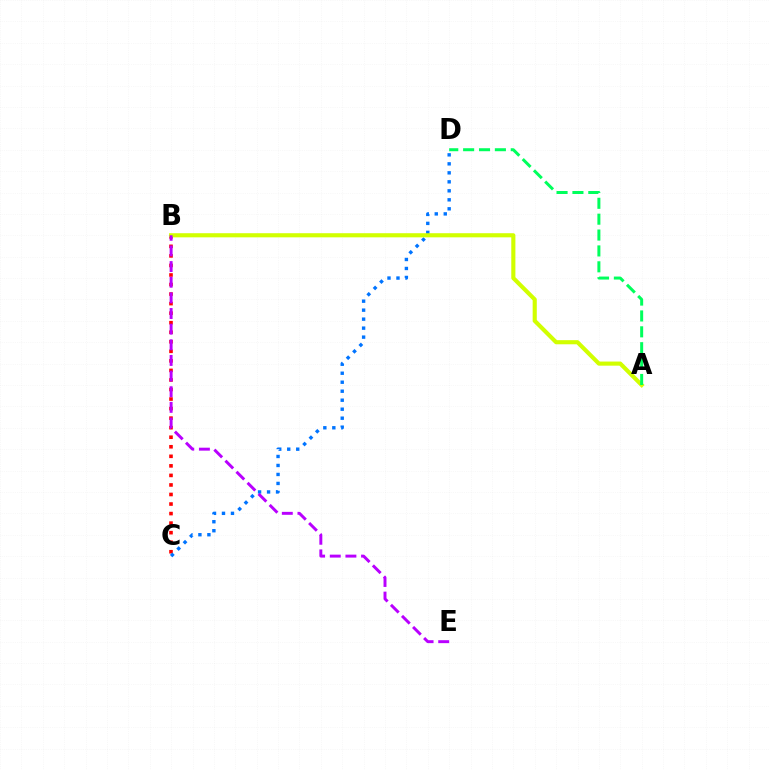{('B', 'C'): [{'color': '#ff0000', 'line_style': 'dotted', 'thickness': 2.59}], ('C', 'D'): [{'color': '#0074ff', 'line_style': 'dotted', 'thickness': 2.44}], ('A', 'B'): [{'color': '#d1ff00', 'line_style': 'solid', 'thickness': 2.97}], ('B', 'E'): [{'color': '#b900ff', 'line_style': 'dashed', 'thickness': 2.12}], ('A', 'D'): [{'color': '#00ff5c', 'line_style': 'dashed', 'thickness': 2.16}]}